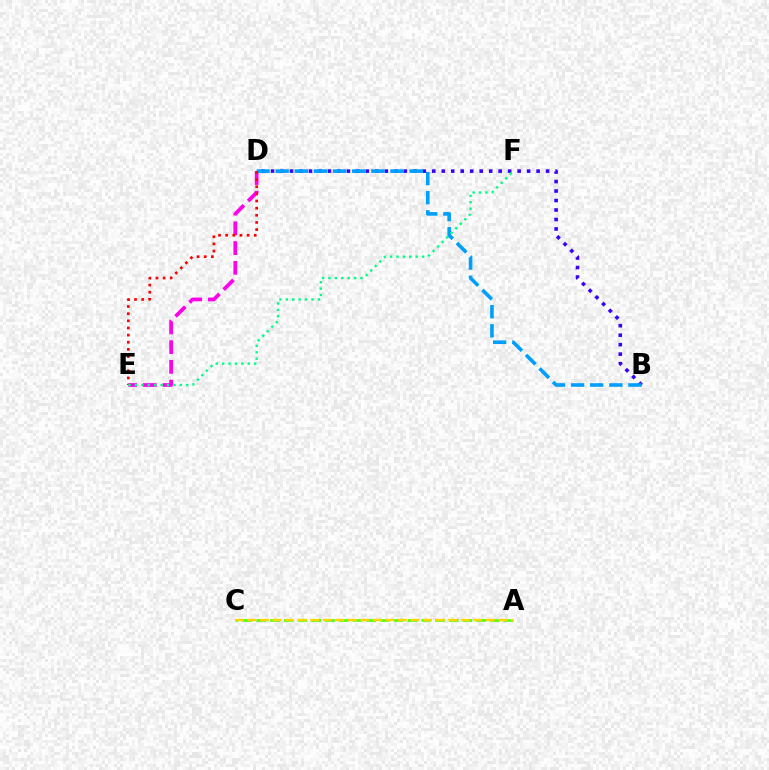{('A', 'C'): [{'color': '#4fff00', 'line_style': 'dashed', 'thickness': 1.87}, {'color': '#ffd500', 'line_style': 'dashed', 'thickness': 1.7}], ('D', 'E'): [{'color': '#ff00ed', 'line_style': 'dashed', 'thickness': 2.68}, {'color': '#ff0000', 'line_style': 'dotted', 'thickness': 1.94}], ('B', 'D'): [{'color': '#3700ff', 'line_style': 'dotted', 'thickness': 2.58}, {'color': '#009eff', 'line_style': 'dashed', 'thickness': 2.6}], ('E', 'F'): [{'color': '#00ff86', 'line_style': 'dotted', 'thickness': 1.74}]}